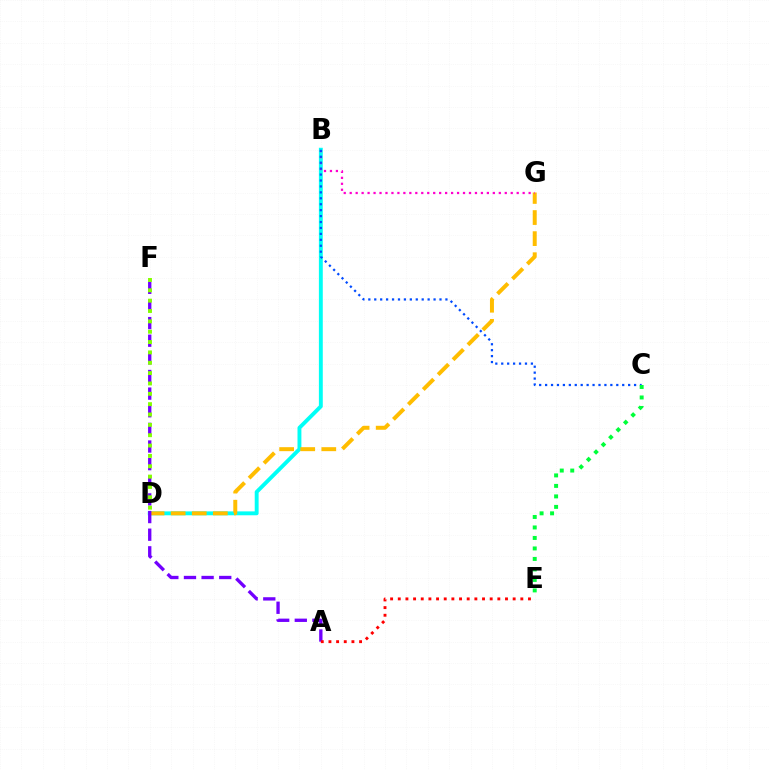{('B', 'D'): [{'color': '#00fff6', 'line_style': 'solid', 'thickness': 2.8}], ('D', 'G'): [{'color': '#ffbd00', 'line_style': 'dashed', 'thickness': 2.86}], ('B', 'G'): [{'color': '#ff00cf', 'line_style': 'dotted', 'thickness': 1.62}], ('B', 'C'): [{'color': '#004bff', 'line_style': 'dotted', 'thickness': 1.61}], ('A', 'F'): [{'color': '#7200ff', 'line_style': 'dashed', 'thickness': 2.4}], ('C', 'E'): [{'color': '#00ff39', 'line_style': 'dotted', 'thickness': 2.85}], ('D', 'F'): [{'color': '#84ff00', 'line_style': 'dotted', 'thickness': 2.81}], ('A', 'E'): [{'color': '#ff0000', 'line_style': 'dotted', 'thickness': 2.08}]}